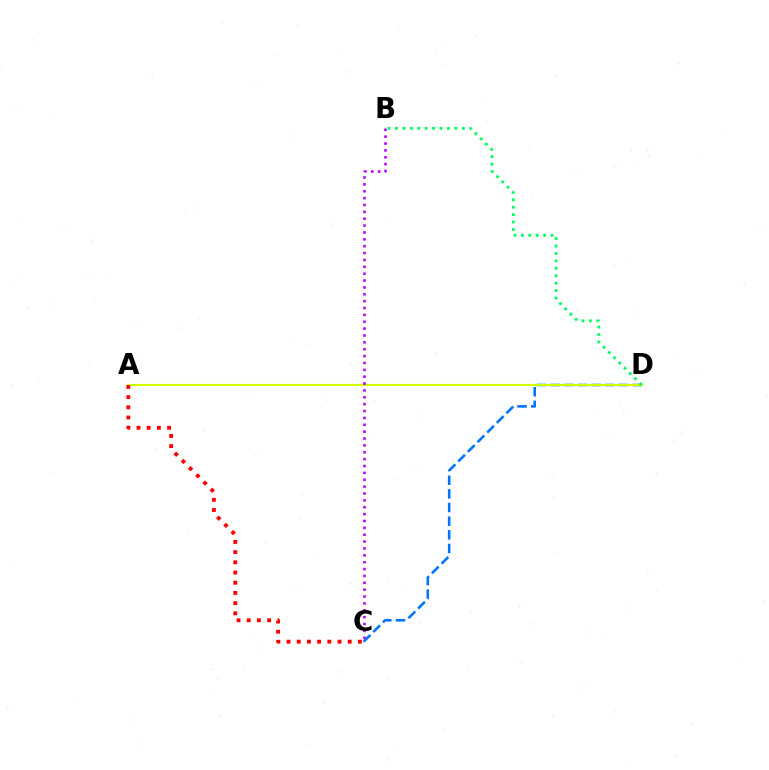{('C', 'D'): [{'color': '#0074ff', 'line_style': 'dashed', 'thickness': 1.85}], ('A', 'D'): [{'color': '#d1ff00', 'line_style': 'solid', 'thickness': 1.54}], ('B', 'C'): [{'color': '#b900ff', 'line_style': 'dotted', 'thickness': 1.87}], ('B', 'D'): [{'color': '#00ff5c', 'line_style': 'dotted', 'thickness': 2.02}], ('A', 'C'): [{'color': '#ff0000', 'line_style': 'dotted', 'thickness': 2.77}]}